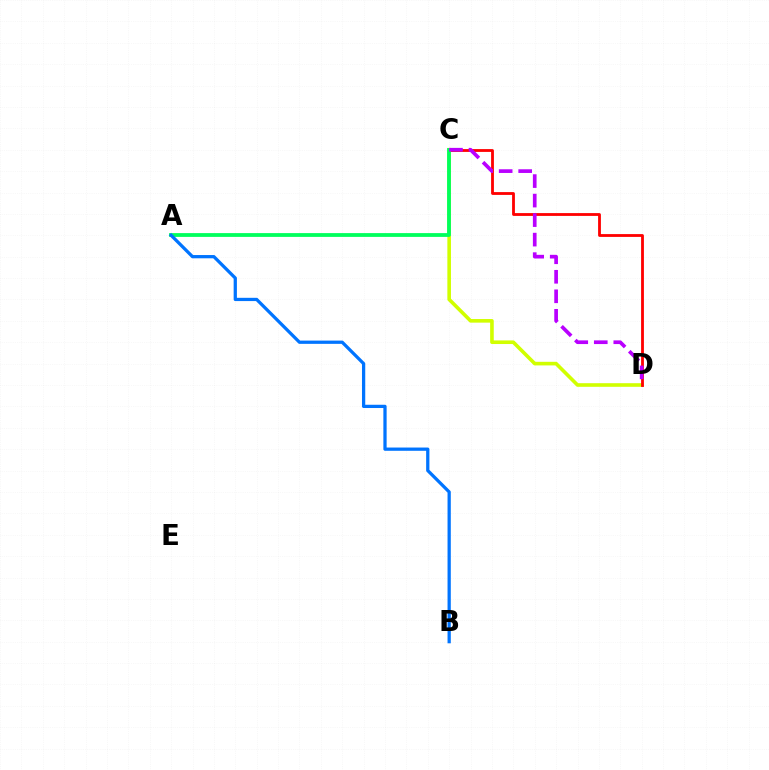{('C', 'D'): [{'color': '#d1ff00', 'line_style': 'solid', 'thickness': 2.6}, {'color': '#ff0000', 'line_style': 'solid', 'thickness': 2.02}, {'color': '#b900ff', 'line_style': 'dashed', 'thickness': 2.65}], ('A', 'C'): [{'color': '#00ff5c', 'line_style': 'solid', 'thickness': 2.73}], ('A', 'B'): [{'color': '#0074ff', 'line_style': 'solid', 'thickness': 2.35}]}